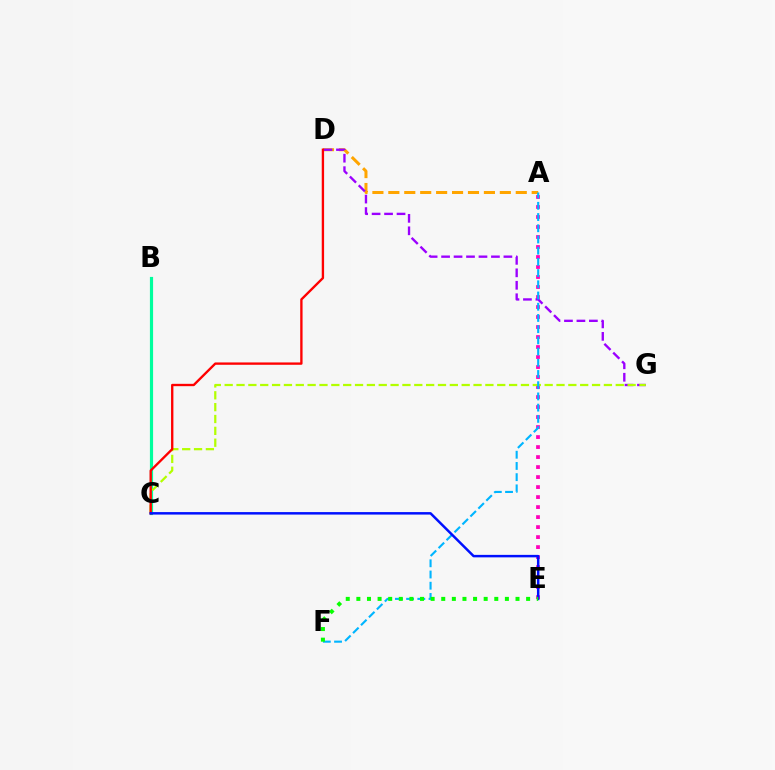{('A', 'D'): [{'color': '#ffa500', 'line_style': 'dashed', 'thickness': 2.16}], ('A', 'E'): [{'color': '#ff00bd', 'line_style': 'dotted', 'thickness': 2.72}], ('B', 'C'): [{'color': '#00ff9d', 'line_style': 'solid', 'thickness': 2.29}], ('D', 'G'): [{'color': '#9b00ff', 'line_style': 'dashed', 'thickness': 1.69}], ('C', 'G'): [{'color': '#b3ff00', 'line_style': 'dashed', 'thickness': 1.61}], ('A', 'F'): [{'color': '#00b5ff', 'line_style': 'dashed', 'thickness': 1.52}], ('C', 'D'): [{'color': '#ff0000', 'line_style': 'solid', 'thickness': 1.69}], ('C', 'E'): [{'color': '#0010ff', 'line_style': 'solid', 'thickness': 1.79}], ('E', 'F'): [{'color': '#08ff00', 'line_style': 'dotted', 'thickness': 2.88}]}